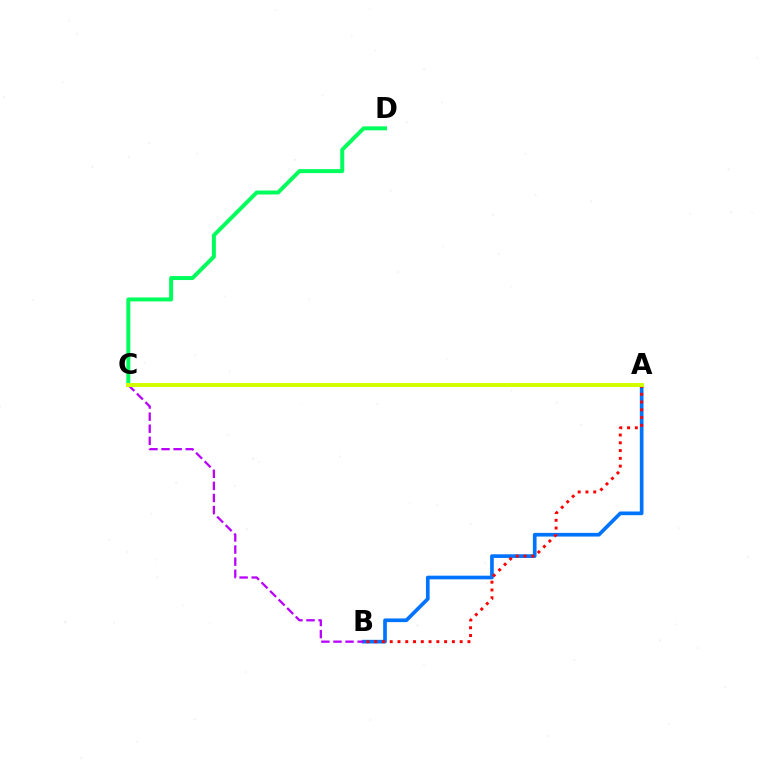{('A', 'B'): [{'color': '#0074ff', 'line_style': 'solid', 'thickness': 2.65}, {'color': '#ff0000', 'line_style': 'dotted', 'thickness': 2.11}], ('C', 'D'): [{'color': '#00ff5c', 'line_style': 'solid', 'thickness': 2.86}], ('B', 'C'): [{'color': '#b900ff', 'line_style': 'dashed', 'thickness': 1.64}], ('A', 'C'): [{'color': '#d1ff00', 'line_style': 'solid', 'thickness': 2.88}]}